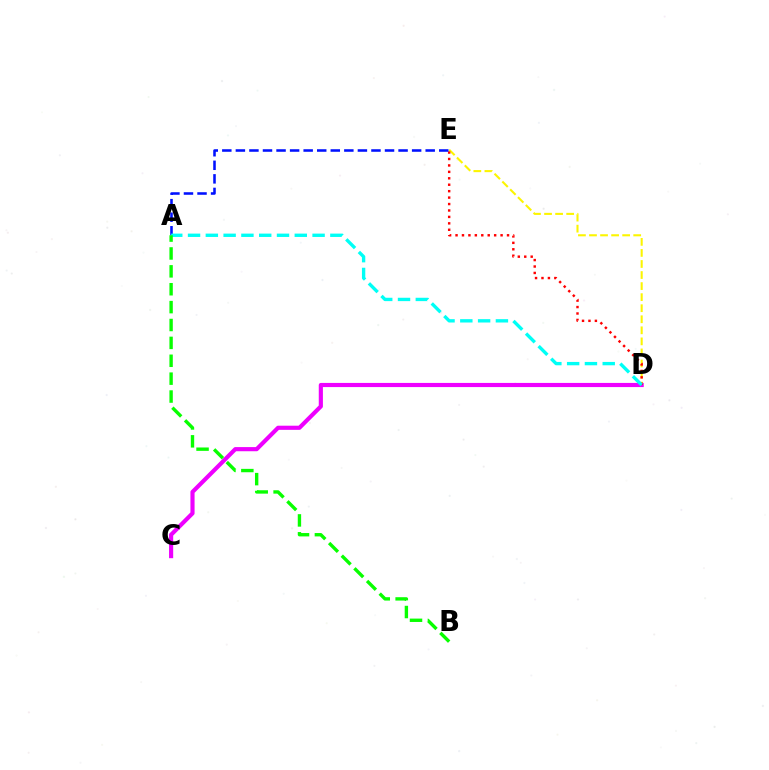{('D', 'E'): [{'color': '#fcf500', 'line_style': 'dashed', 'thickness': 1.5}, {'color': '#ff0000', 'line_style': 'dotted', 'thickness': 1.75}], ('C', 'D'): [{'color': '#ee00ff', 'line_style': 'solid', 'thickness': 2.99}], ('A', 'E'): [{'color': '#0010ff', 'line_style': 'dashed', 'thickness': 1.84}], ('A', 'D'): [{'color': '#00fff6', 'line_style': 'dashed', 'thickness': 2.42}], ('A', 'B'): [{'color': '#08ff00', 'line_style': 'dashed', 'thickness': 2.43}]}